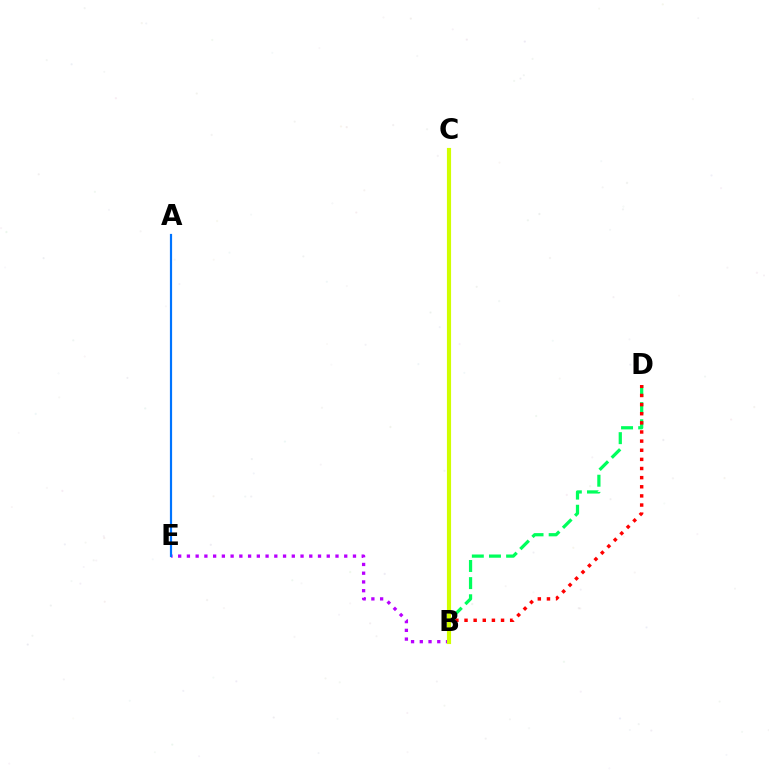{('B', 'D'): [{'color': '#00ff5c', 'line_style': 'dashed', 'thickness': 2.33}, {'color': '#ff0000', 'line_style': 'dotted', 'thickness': 2.48}], ('B', 'E'): [{'color': '#b900ff', 'line_style': 'dotted', 'thickness': 2.37}], ('A', 'E'): [{'color': '#0074ff', 'line_style': 'solid', 'thickness': 1.58}], ('B', 'C'): [{'color': '#d1ff00', 'line_style': 'solid', 'thickness': 2.99}]}